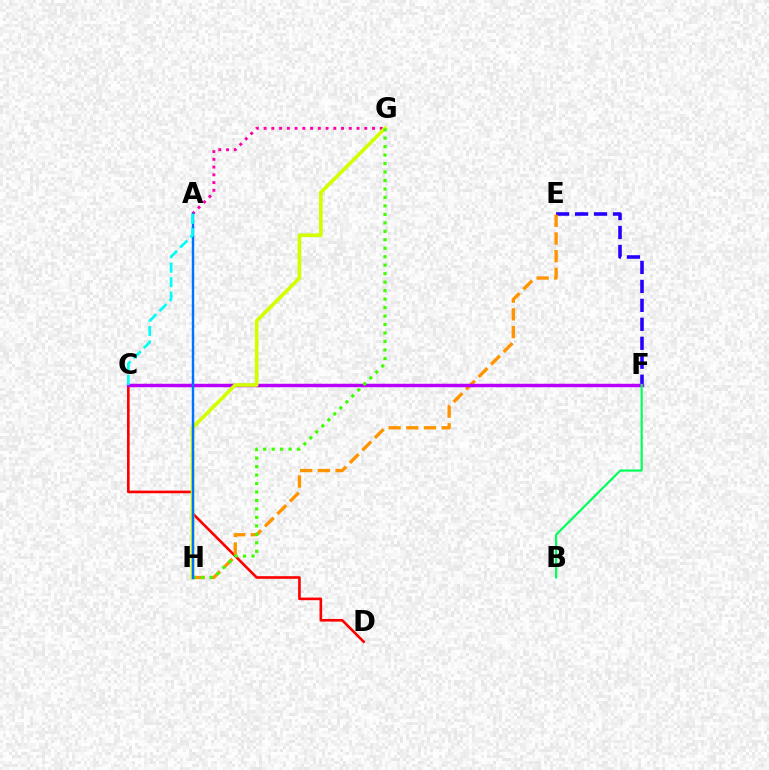{('C', 'D'): [{'color': '#ff0000', 'line_style': 'solid', 'thickness': 1.9}], ('E', 'F'): [{'color': '#2500ff', 'line_style': 'dashed', 'thickness': 2.58}], ('E', 'H'): [{'color': '#ff9400', 'line_style': 'dashed', 'thickness': 2.4}], ('C', 'F'): [{'color': '#b900ff', 'line_style': 'solid', 'thickness': 2.49}], ('A', 'G'): [{'color': '#ff00ac', 'line_style': 'dotted', 'thickness': 2.1}], ('G', 'H'): [{'color': '#d1ff00', 'line_style': 'solid', 'thickness': 2.64}, {'color': '#3dff00', 'line_style': 'dotted', 'thickness': 2.3}], ('B', 'F'): [{'color': '#00ff5c', 'line_style': 'solid', 'thickness': 1.57}], ('A', 'H'): [{'color': '#0074ff', 'line_style': 'solid', 'thickness': 1.76}], ('A', 'C'): [{'color': '#00fff6', 'line_style': 'dashed', 'thickness': 1.96}]}